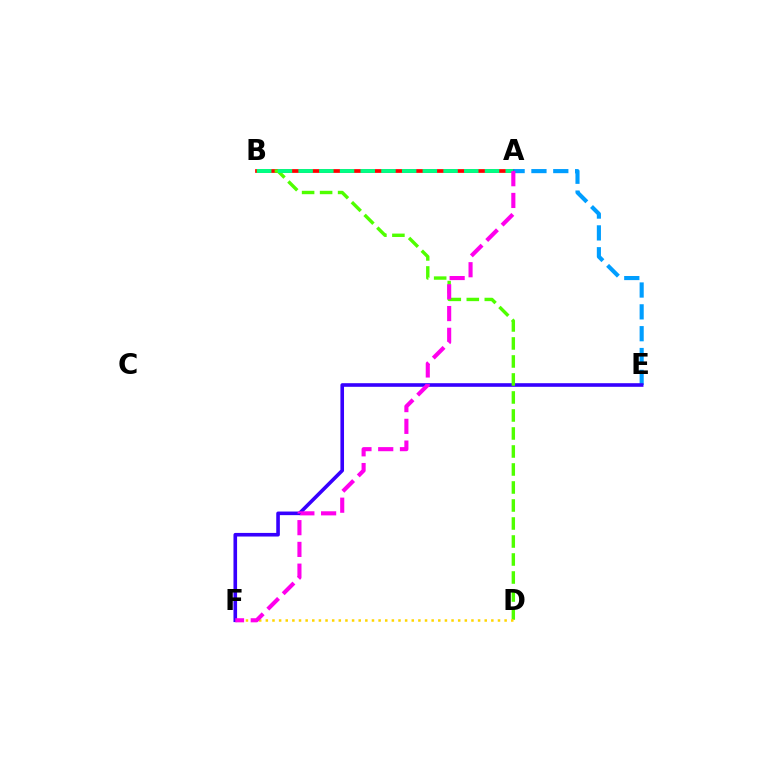{('A', 'B'): [{'color': '#ff0000', 'line_style': 'solid', 'thickness': 2.69}, {'color': '#00ff86', 'line_style': 'dashed', 'thickness': 2.81}], ('A', 'E'): [{'color': '#009eff', 'line_style': 'dashed', 'thickness': 2.97}], ('E', 'F'): [{'color': '#3700ff', 'line_style': 'solid', 'thickness': 2.6}], ('B', 'D'): [{'color': '#4fff00', 'line_style': 'dashed', 'thickness': 2.45}], ('D', 'F'): [{'color': '#ffd500', 'line_style': 'dotted', 'thickness': 1.8}], ('A', 'F'): [{'color': '#ff00ed', 'line_style': 'dashed', 'thickness': 2.95}]}